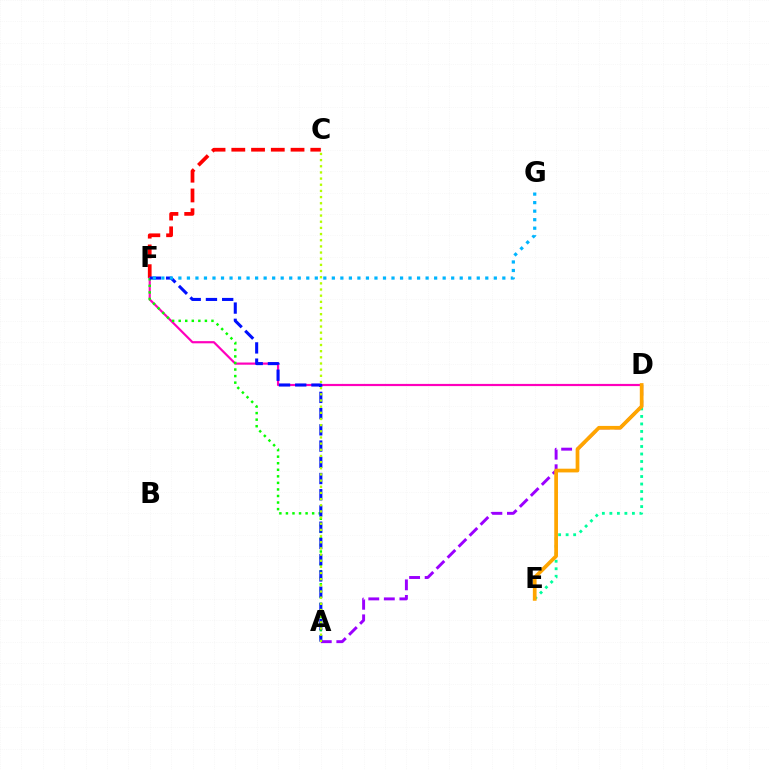{('C', 'F'): [{'color': '#ff0000', 'line_style': 'dashed', 'thickness': 2.68}], ('D', 'F'): [{'color': '#ff00bd', 'line_style': 'solid', 'thickness': 1.57}], ('A', 'D'): [{'color': '#9b00ff', 'line_style': 'dashed', 'thickness': 2.11}], ('A', 'F'): [{'color': '#08ff00', 'line_style': 'dotted', 'thickness': 1.78}, {'color': '#0010ff', 'line_style': 'dashed', 'thickness': 2.2}], ('A', 'C'): [{'color': '#b3ff00', 'line_style': 'dotted', 'thickness': 1.67}], ('F', 'G'): [{'color': '#00b5ff', 'line_style': 'dotted', 'thickness': 2.32}], ('D', 'E'): [{'color': '#00ff9d', 'line_style': 'dotted', 'thickness': 2.04}, {'color': '#ffa500', 'line_style': 'solid', 'thickness': 2.68}]}